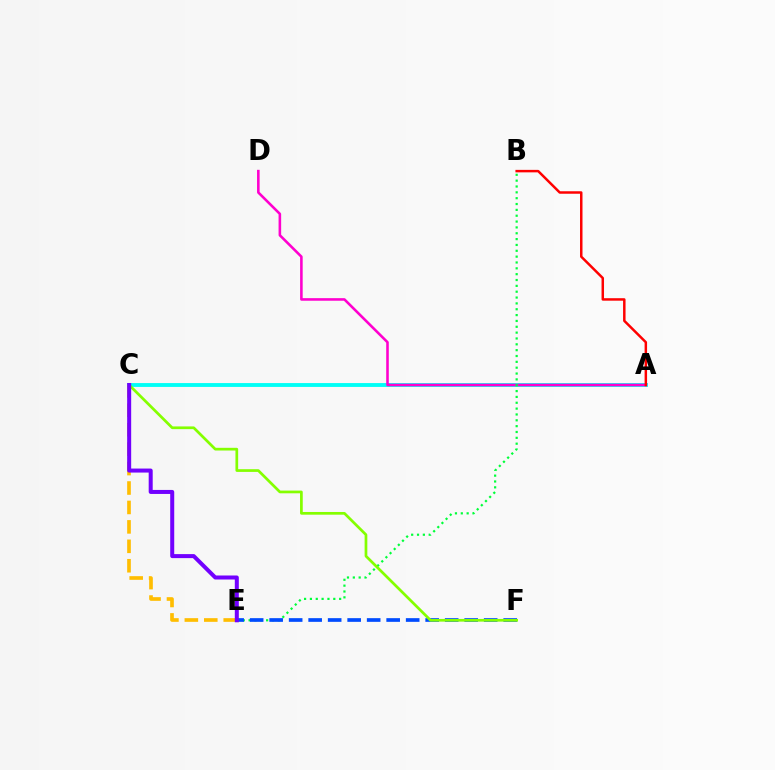{('A', 'C'): [{'color': '#00fff6', 'line_style': 'solid', 'thickness': 2.78}], ('A', 'D'): [{'color': '#ff00cf', 'line_style': 'solid', 'thickness': 1.86}], ('B', 'E'): [{'color': '#00ff39', 'line_style': 'dotted', 'thickness': 1.59}], ('E', 'F'): [{'color': '#004bff', 'line_style': 'dashed', 'thickness': 2.65}], ('C', 'E'): [{'color': '#ffbd00', 'line_style': 'dashed', 'thickness': 2.64}, {'color': '#7200ff', 'line_style': 'solid', 'thickness': 2.89}], ('C', 'F'): [{'color': '#84ff00', 'line_style': 'solid', 'thickness': 1.95}], ('A', 'B'): [{'color': '#ff0000', 'line_style': 'solid', 'thickness': 1.79}]}